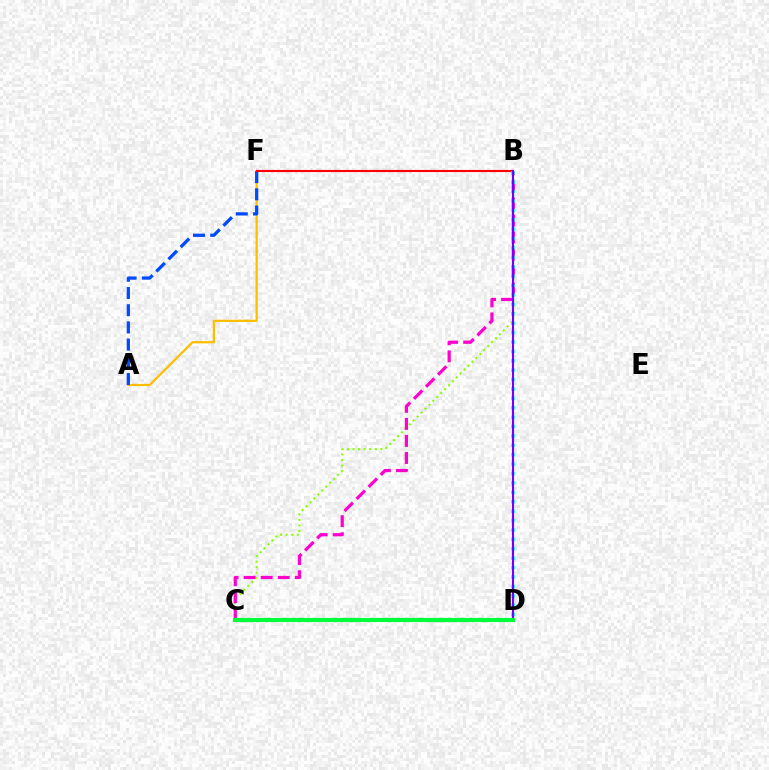{('A', 'F'): [{'color': '#ffbd00', 'line_style': 'solid', 'thickness': 1.61}, {'color': '#004bff', 'line_style': 'dashed', 'thickness': 2.34}], ('B', 'C'): [{'color': '#84ff00', 'line_style': 'dotted', 'thickness': 1.51}, {'color': '#ff00cf', 'line_style': 'dashed', 'thickness': 2.32}], ('B', 'F'): [{'color': '#ff0000', 'line_style': 'solid', 'thickness': 1.53}], ('B', 'D'): [{'color': '#00fff6', 'line_style': 'dotted', 'thickness': 2.55}, {'color': '#7200ff', 'line_style': 'solid', 'thickness': 1.5}], ('C', 'D'): [{'color': '#00ff39', 'line_style': 'solid', 'thickness': 3.0}]}